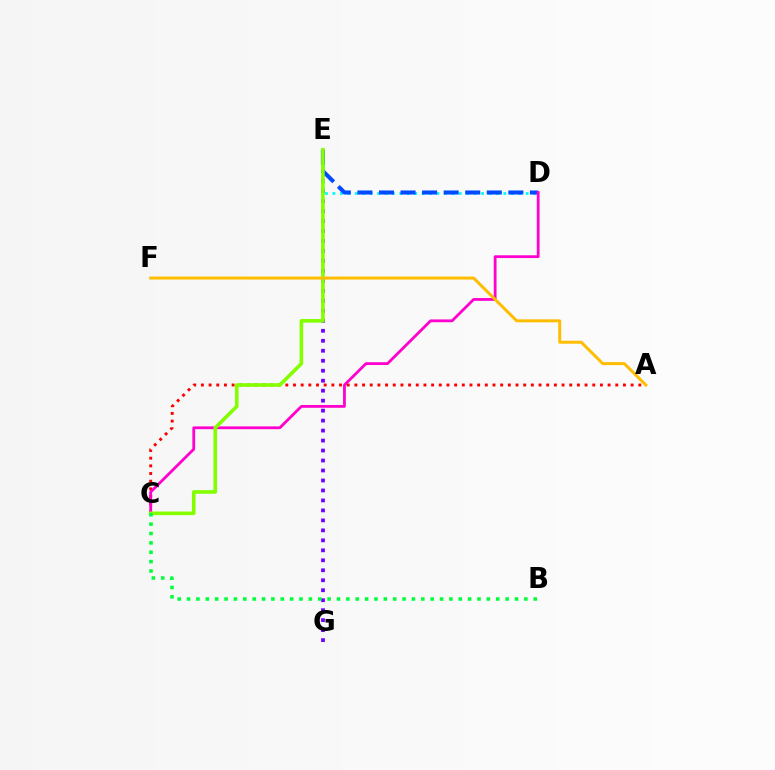{('E', 'G'): [{'color': '#7200ff', 'line_style': 'dotted', 'thickness': 2.71}], ('D', 'E'): [{'color': '#00fff6', 'line_style': 'dotted', 'thickness': 2.02}, {'color': '#004bff', 'line_style': 'dashed', 'thickness': 2.93}], ('A', 'C'): [{'color': '#ff0000', 'line_style': 'dotted', 'thickness': 2.08}], ('C', 'D'): [{'color': '#ff00cf', 'line_style': 'solid', 'thickness': 2.01}], ('C', 'E'): [{'color': '#84ff00', 'line_style': 'solid', 'thickness': 2.6}], ('B', 'C'): [{'color': '#00ff39', 'line_style': 'dotted', 'thickness': 2.55}], ('A', 'F'): [{'color': '#ffbd00', 'line_style': 'solid', 'thickness': 2.14}]}